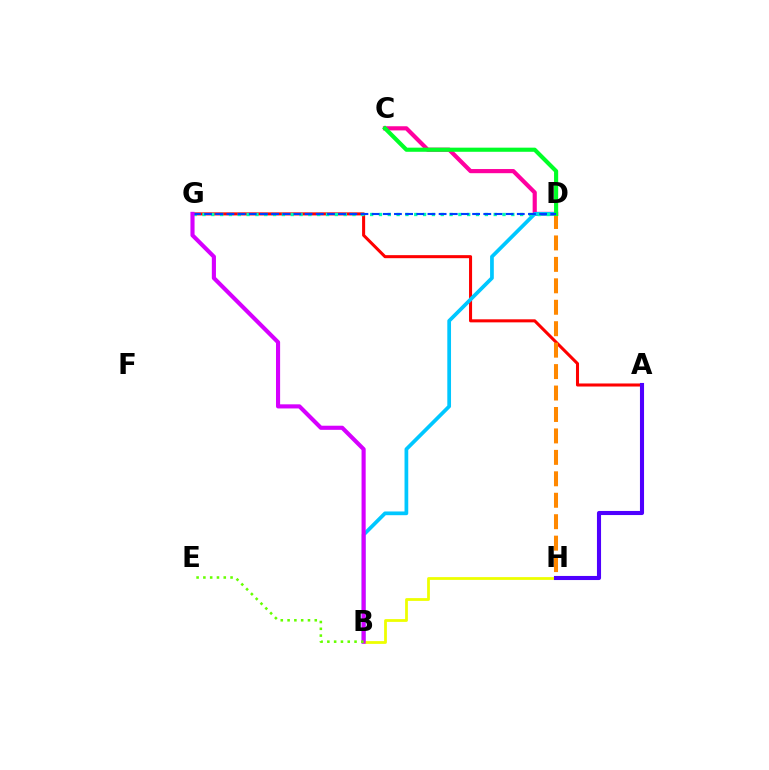{('C', 'D'): [{'color': '#ff00a0', 'line_style': 'solid', 'thickness': 2.99}, {'color': '#00ff27', 'line_style': 'solid', 'thickness': 2.97}], ('A', 'G'): [{'color': '#ff0000', 'line_style': 'solid', 'thickness': 2.19}], ('D', 'H'): [{'color': '#ff8800', 'line_style': 'dashed', 'thickness': 2.91}], ('B', 'D'): [{'color': '#00c7ff', 'line_style': 'solid', 'thickness': 2.68}], ('D', 'G'): [{'color': '#00ffaf', 'line_style': 'dotted', 'thickness': 2.4}, {'color': '#003fff', 'line_style': 'dashed', 'thickness': 1.52}], ('B', 'H'): [{'color': '#eeff00', 'line_style': 'solid', 'thickness': 2.0}], ('B', 'G'): [{'color': '#d600ff', 'line_style': 'solid', 'thickness': 2.97}], ('B', 'E'): [{'color': '#66ff00', 'line_style': 'dotted', 'thickness': 1.85}], ('A', 'H'): [{'color': '#4f00ff', 'line_style': 'solid', 'thickness': 2.95}]}